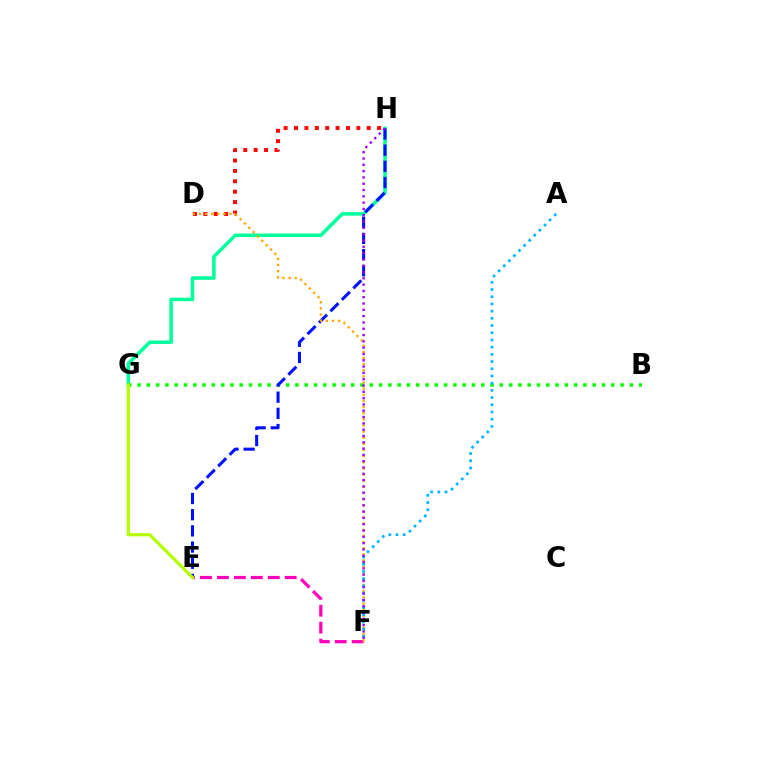{('G', 'H'): [{'color': '#00ff9d', 'line_style': 'solid', 'thickness': 2.55}], ('B', 'G'): [{'color': '#08ff00', 'line_style': 'dotted', 'thickness': 2.52}], ('E', 'H'): [{'color': '#0010ff', 'line_style': 'dashed', 'thickness': 2.2}], ('E', 'F'): [{'color': '#ff00bd', 'line_style': 'dashed', 'thickness': 2.3}], ('D', 'H'): [{'color': '#ff0000', 'line_style': 'dotted', 'thickness': 2.82}], ('D', 'F'): [{'color': '#ffa500', 'line_style': 'dotted', 'thickness': 1.67}], ('A', 'F'): [{'color': '#00b5ff', 'line_style': 'dotted', 'thickness': 1.96}], ('E', 'G'): [{'color': '#b3ff00', 'line_style': 'solid', 'thickness': 2.32}], ('F', 'H'): [{'color': '#9b00ff', 'line_style': 'dotted', 'thickness': 1.71}]}